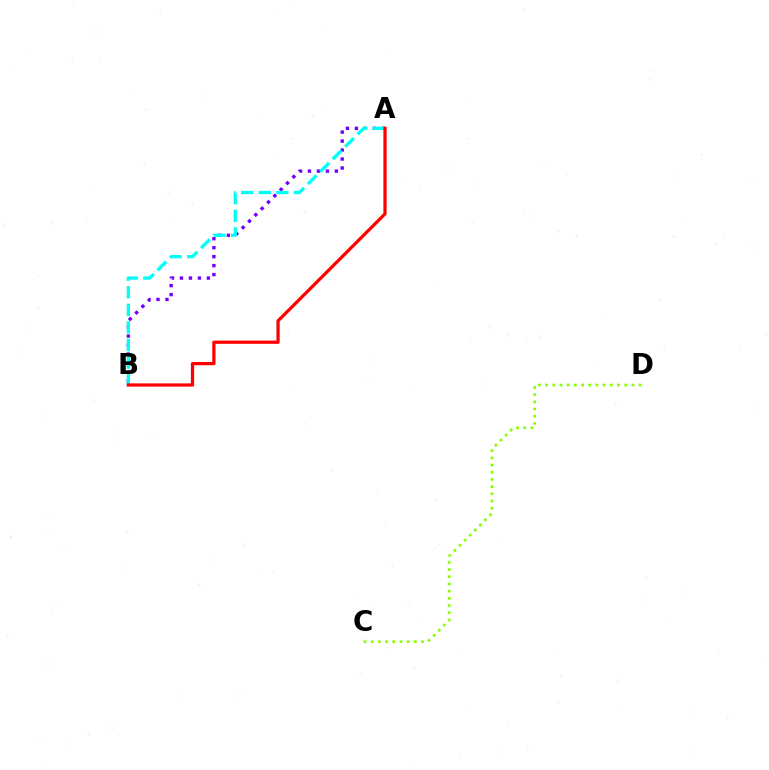{('C', 'D'): [{'color': '#84ff00', 'line_style': 'dotted', 'thickness': 1.95}], ('A', 'B'): [{'color': '#7200ff', 'line_style': 'dotted', 'thickness': 2.44}, {'color': '#00fff6', 'line_style': 'dashed', 'thickness': 2.39}, {'color': '#ff0000', 'line_style': 'solid', 'thickness': 2.33}]}